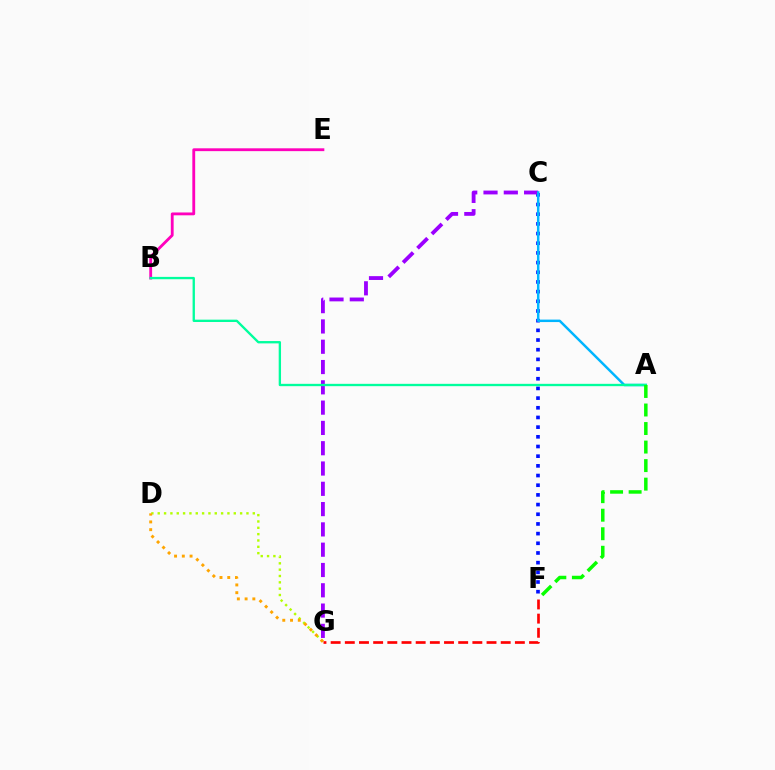{('C', 'F'): [{'color': '#0010ff', 'line_style': 'dotted', 'thickness': 2.63}], ('C', 'G'): [{'color': '#9b00ff', 'line_style': 'dashed', 'thickness': 2.76}], ('A', 'C'): [{'color': '#00b5ff', 'line_style': 'solid', 'thickness': 1.78}], ('B', 'E'): [{'color': '#ff00bd', 'line_style': 'solid', 'thickness': 2.04}], ('D', 'G'): [{'color': '#b3ff00', 'line_style': 'dotted', 'thickness': 1.72}, {'color': '#ffa500', 'line_style': 'dotted', 'thickness': 2.11}], ('A', 'B'): [{'color': '#00ff9d', 'line_style': 'solid', 'thickness': 1.68}], ('A', 'F'): [{'color': '#08ff00', 'line_style': 'dashed', 'thickness': 2.52}], ('F', 'G'): [{'color': '#ff0000', 'line_style': 'dashed', 'thickness': 1.93}]}